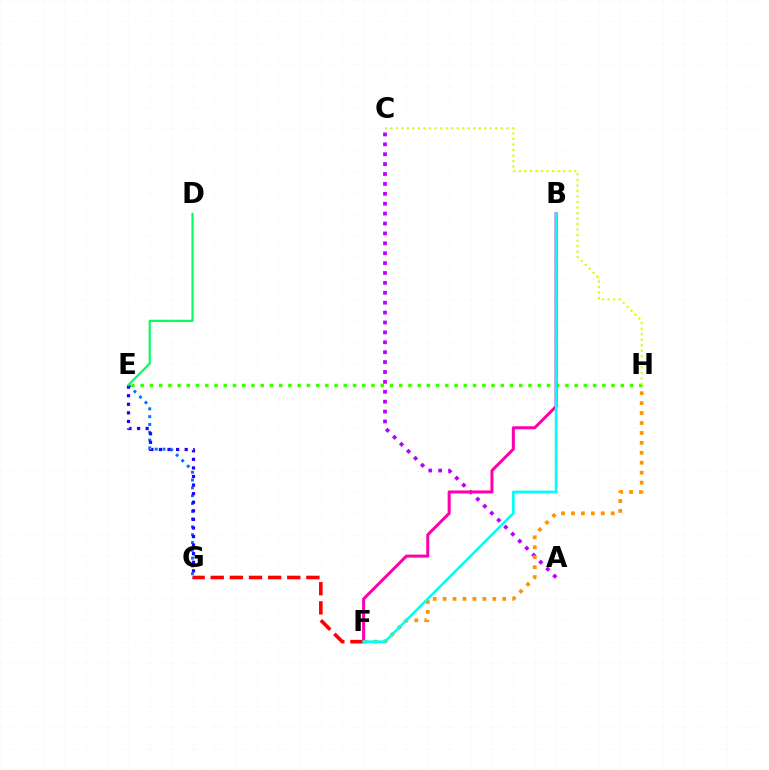{('E', 'H'): [{'color': '#3dff00', 'line_style': 'dotted', 'thickness': 2.51}], ('A', 'C'): [{'color': '#b900ff', 'line_style': 'dotted', 'thickness': 2.69}], ('E', 'G'): [{'color': '#0074ff', 'line_style': 'dotted', 'thickness': 2.12}, {'color': '#2500ff', 'line_style': 'dotted', 'thickness': 2.33}], ('F', 'G'): [{'color': '#ff0000', 'line_style': 'dashed', 'thickness': 2.6}], ('D', 'E'): [{'color': '#00ff5c', 'line_style': 'solid', 'thickness': 1.56}], ('B', 'F'): [{'color': '#ff00ac', 'line_style': 'solid', 'thickness': 2.18}, {'color': '#00fff6', 'line_style': 'solid', 'thickness': 1.91}], ('F', 'H'): [{'color': '#ff9400', 'line_style': 'dotted', 'thickness': 2.7}], ('C', 'H'): [{'color': '#d1ff00', 'line_style': 'dotted', 'thickness': 1.5}]}